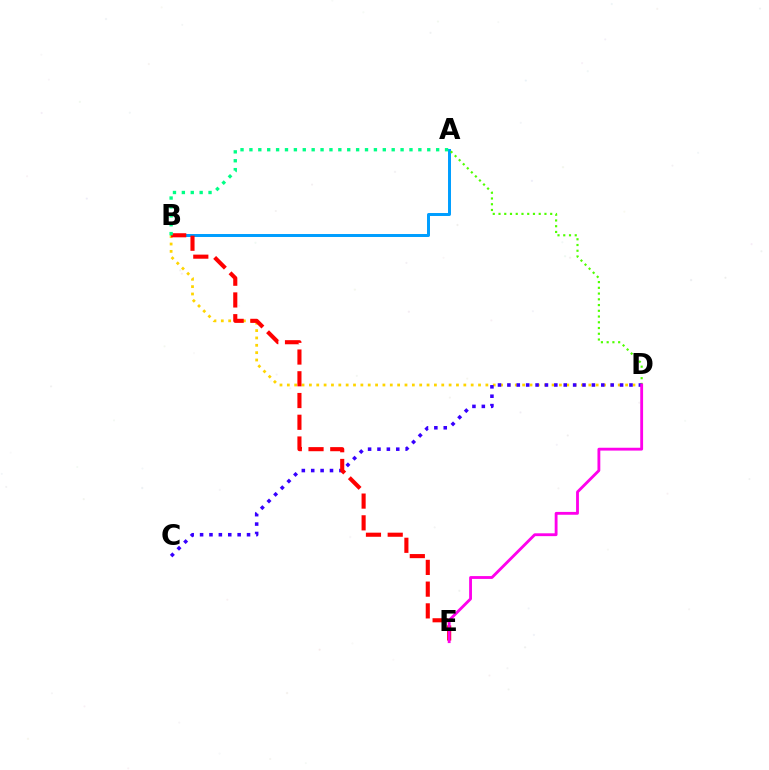{('A', 'B'): [{'color': '#009eff', 'line_style': 'solid', 'thickness': 2.14}, {'color': '#00ff86', 'line_style': 'dotted', 'thickness': 2.42}], ('A', 'D'): [{'color': '#4fff00', 'line_style': 'dotted', 'thickness': 1.56}], ('B', 'D'): [{'color': '#ffd500', 'line_style': 'dotted', 'thickness': 2.0}], ('C', 'D'): [{'color': '#3700ff', 'line_style': 'dotted', 'thickness': 2.55}], ('B', 'E'): [{'color': '#ff0000', 'line_style': 'dashed', 'thickness': 2.95}], ('D', 'E'): [{'color': '#ff00ed', 'line_style': 'solid', 'thickness': 2.04}]}